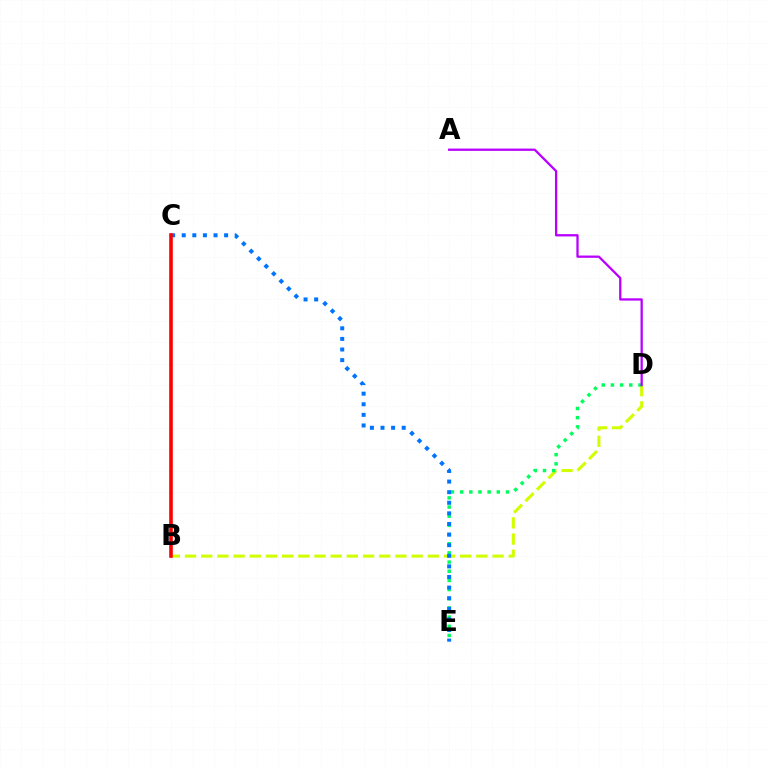{('B', 'D'): [{'color': '#d1ff00', 'line_style': 'dashed', 'thickness': 2.2}], ('D', 'E'): [{'color': '#00ff5c', 'line_style': 'dotted', 'thickness': 2.49}], ('C', 'E'): [{'color': '#0074ff', 'line_style': 'dotted', 'thickness': 2.88}], ('B', 'C'): [{'color': '#ff0000', 'line_style': 'solid', 'thickness': 2.6}], ('A', 'D'): [{'color': '#b900ff', 'line_style': 'solid', 'thickness': 1.64}]}